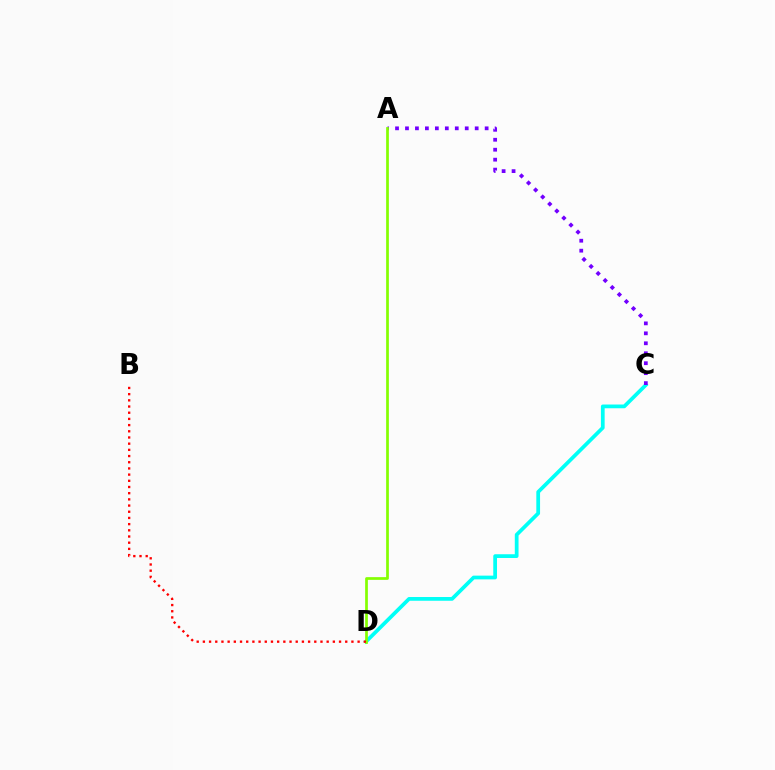{('C', 'D'): [{'color': '#00fff6', 'line_style': 'solid', 'thickness': 2.69}], ('A', 'C'): [{'color': '#7200ff', 'line_style': 'dotted', 'thickness': 2.71}], ('A', 'D'): [{'color': '#84ff00', 'line_style': 'solid', 'thickness': 1.96}], ('B', 'D'): [{'color': '#ff0000', 'line_style': 'dotted', 'thickness': 1.68}]}